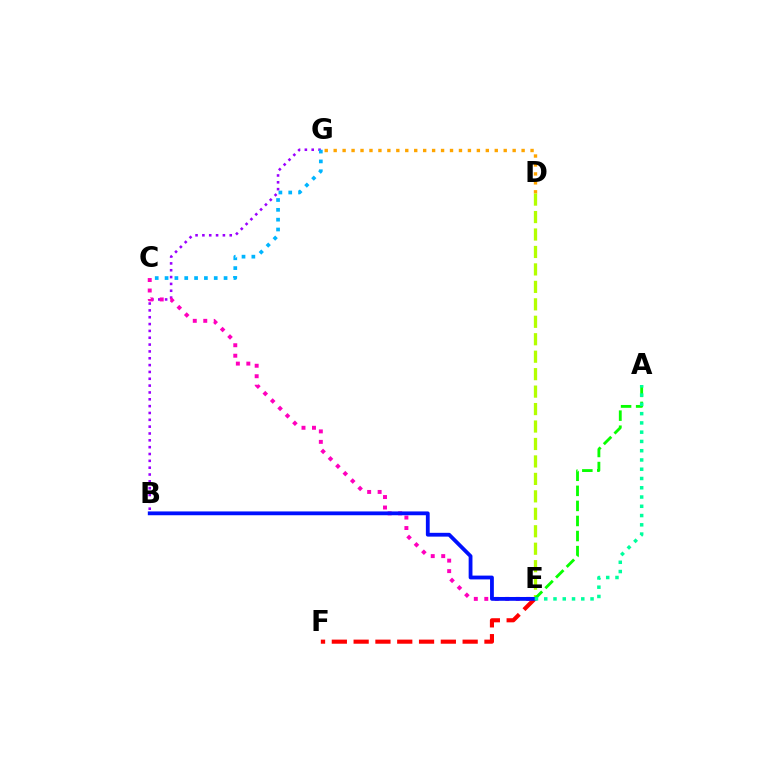{('D', 'G'): [{'color': '#ffa500', 'line_style': 'dotted', 'thickness': 2.43}], ('B', 'G'): [{'color': '#9b00ff', 'line_style': 'dotted', 'thickness': 1.86}], ('C', 'E'): [{'color': '#ff00bd', 'line_style': 'dotted', 'thickness': 2.85}], ('D', 'E'): [{'color': '#b3ff00', 'line_style': 'dashed', 'thickness': 2.37}], ('A', 'E'): [{'color': '#08ff00', 'line_style': 'dashed', 'thickness': 2.05}, {'color': '#00ff9d', 'line_style': 'dotted', 'thickness': 2.52}], ('C', 'G'): [{'color': '#00b5ff', 'line_style': 'dotted', 'thickness': 2.67}], ('E', 'F'): [{'color': '#ff0000', 'line_style': 'dashed', 'thickness': 2.96}], ('B', 'E'): [{'color': '#0010ff', 'line_style': 'solid', 'thickness': 2.74}]}